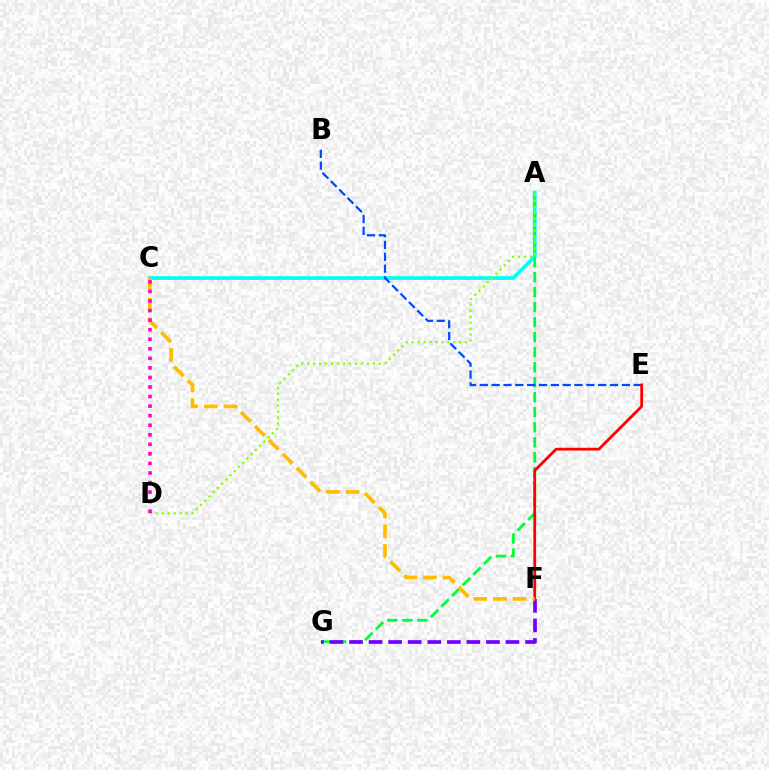{('A', 'C'): [{'color': '#00fff6', 'line_style': 'solid', 'thickness': 2.69}], ('A', 'G'): [{'color': '#00ff39', 'line_style': 'dashed', 'thickness': 2.04}], ('B', 'E'): [{'color': '#004bff', 'line_style': 'dashed', 'thickness': 1.61}], ('F', 'G'): [{'color': '#7200ff', 'line_style': 'dashed', 'thickness': 2.66}], ('A', 'D'): [{'color': '#84ff00', 'line_style': 'dotted', 'thickness': 1.62}], ('E', 'F'): [{'color': '#ff0000', 'line_style': 'solid', 'thickness': 1.99}], ('C', 'F'): [{'color': '#ffbd00', 'line_style': 'dashed', 'thickness': 2.68}], ('C', 'D'): [{'color': '#ff00cf', 'line_style': 'dotted', 'thickness': 2.6}]}